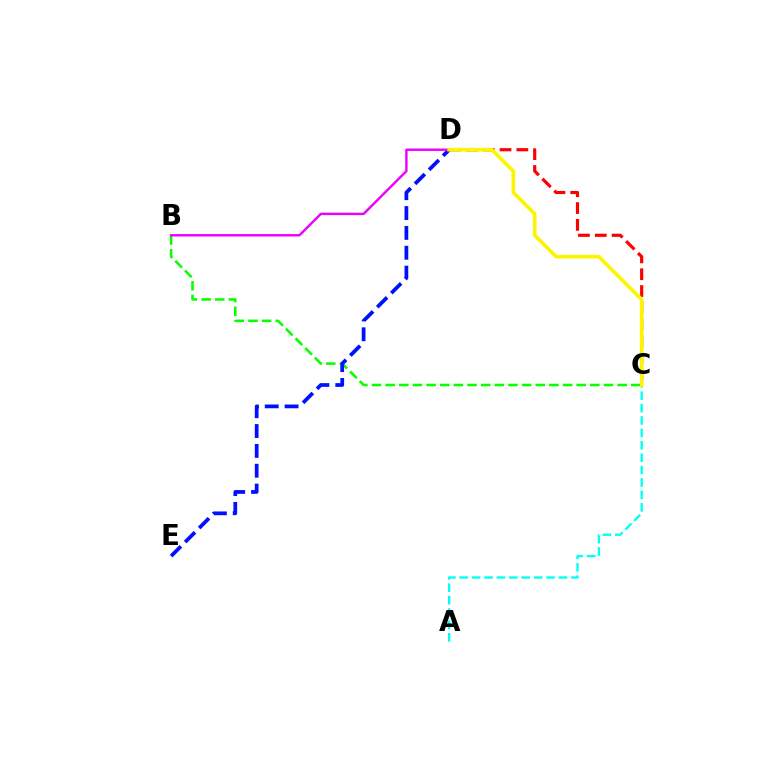{('C', 'D'): [{'color': '#ff0000', 'line_style': 'dashed', 'thickness': 2.29}, {'color': '#fcf500', 'line_style': 'solid', 'thickness': 2.63}], ('B', 'C'): [{'color': '#08ff00', 'line_style': 'dashed', 'thickness': 1.85}], ('A', 'C'): [{'color': '#00fff6', 'line_style': 'dashed', 'thickness': 1.68}], ('D', 'E'): [{'color': '#0010ff', 'line_style': 'dashed', 'thickness': 2.7}], ('B', 'D'): [{'color': '#ee00ff', 'line_style': 'solid', 'thickness': 1.74}]}